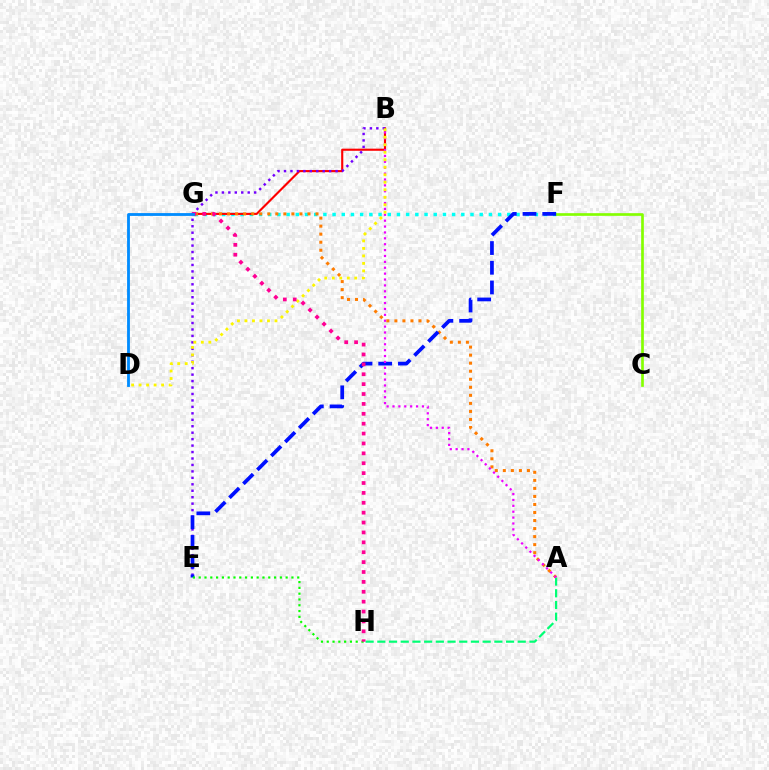{('F', 'G'): [{'color': '#00fff6', 'line_style': 'dotted', 'thickness': 2.5}], ('B', 'G'): [{'color': '#ff0000', 'line_style': 'solid', 'thickness': 1.53}], ('B', 'E'): [{'color': '#7200ff', 'line_style': 'dotted', 'thickness': 1.75}], ('A', 'G'): [{'color': '#ff7c00', 'line_style': 'dotted', 'thickness': 2.18}], ('C', 'F'): [{'color': '#84ff00', 'line_style': 'solid', 'thickness': 1.93}], ('A', 'H'): [{'color': '#00ff74', 'line_style': 'dashed', 'thickness': 1.59}], ('E', 'F'): [{'color': '#0010ff', 'line_style': 'dashed', 'thickness': 2.68}], ('A', 'B'): [{'color': '#ee00ff', 'line_style': 'dotted', 'thickness': 1.6}], ('E', 'H'): [{'color': '#08ff00', 'line_style': 'dotted', 'thickness': 1.57}], ('B', 'D'): [{'color': '#fcf500', 'line_style': 'dotted', 'thickness': 2.04}], ('G', 'H'): [{'color': '#ff0094', 'line_style': 'dotted', 'thickness': 2.69}], ('D', 'G'): [{'color': '#008cff', 'line_style': 'solid', 'thickness': 2.03}]}